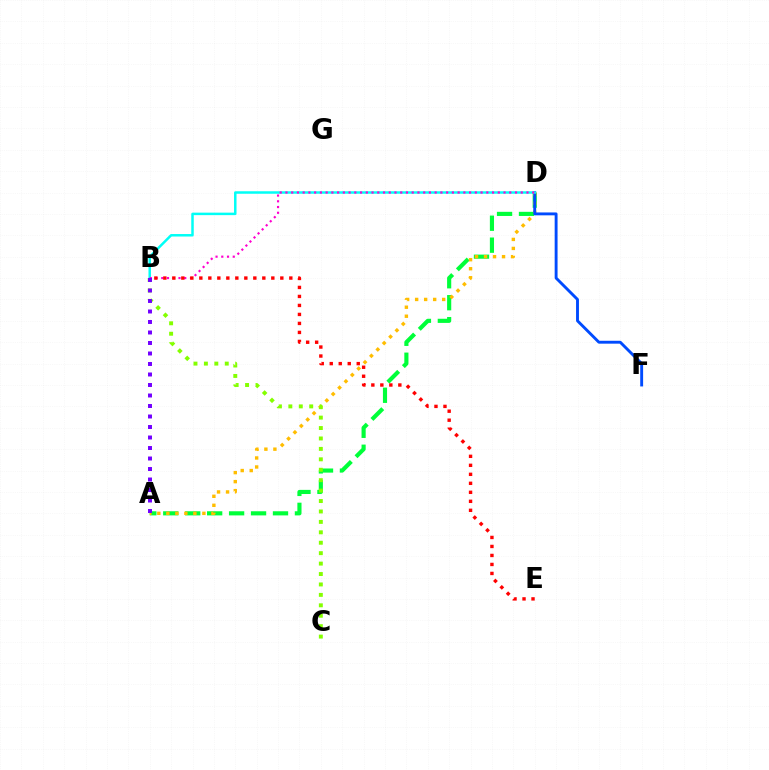{('A', 'D'): [{'color': '#00ff39', 'line_style': 'dashed', 'thickness': 2.98}, {'color': '#ffbd00', 'line_style': 'dotted', 'thickness': 2.45}], ('B', 'C'): [{'color': '#84ff00', 'line_style': 'dotted', 'thickness': 2.83}], ('D', 'F'): [{'color': '#004bff', 'line_style': 'solid', 'thickness': 2.08}], ('B', 'D'): [{'color': '#00fff6', 'line_style': 'solid', 'thickness': 1.79}, {'color': '#ff00cf', 'line_style': 'dotted', 'thickness': 1.56}], ('A', 'B'): [{'color': '#7200ff', 'line_style': 'dotted', 'thickness': 2.85}], ('B', 'E'): [{'color': '#ff0000', 'line_style': 'dotted', 'thickness': 2.44}]}